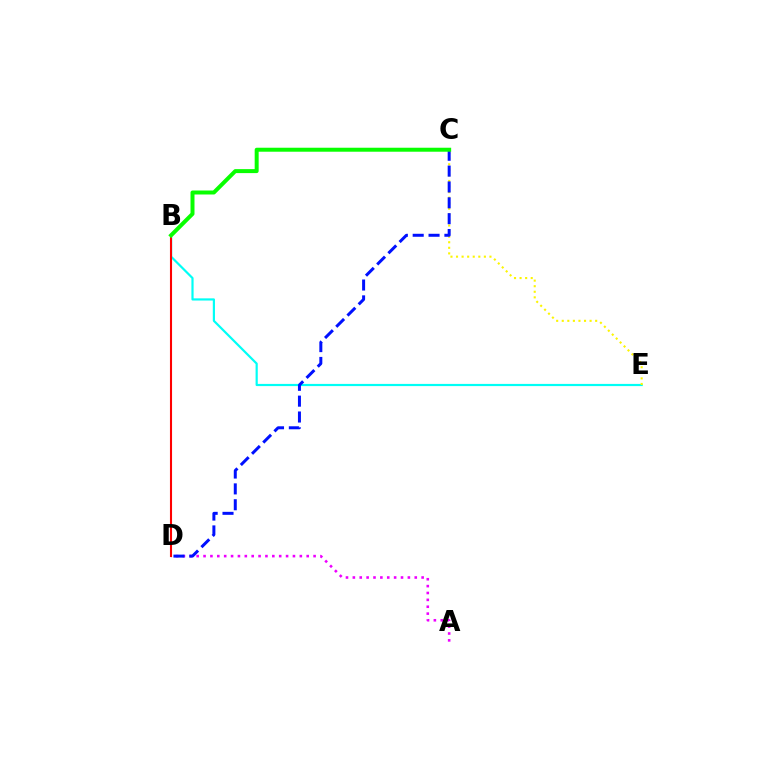{('A', 'D'): [{'color': '#ee00ff', 'line_style': 'dotted', 'thickness': 1.87}], ('B', 'E'): [{'color': '#00fff6', 'line_style': 'solid', 'thickness': 1.57}], ('C', 'E'): [{'color': '#fcf500', 'line_style': 'dotted', 'thickness': 1.51}], ('B', 'D'): [{'color': '#ff0000', 'line_style': 'solid', 'thickness': 1.51}], ('C', 'D'): [{'color': '#0010ff', 'line_style': 'dashed', 'thickness': 2.15}], ('B', 'C'): [{'color': '#08ff00', 'line_style': 'solid', 'thickness': 2.87}]}